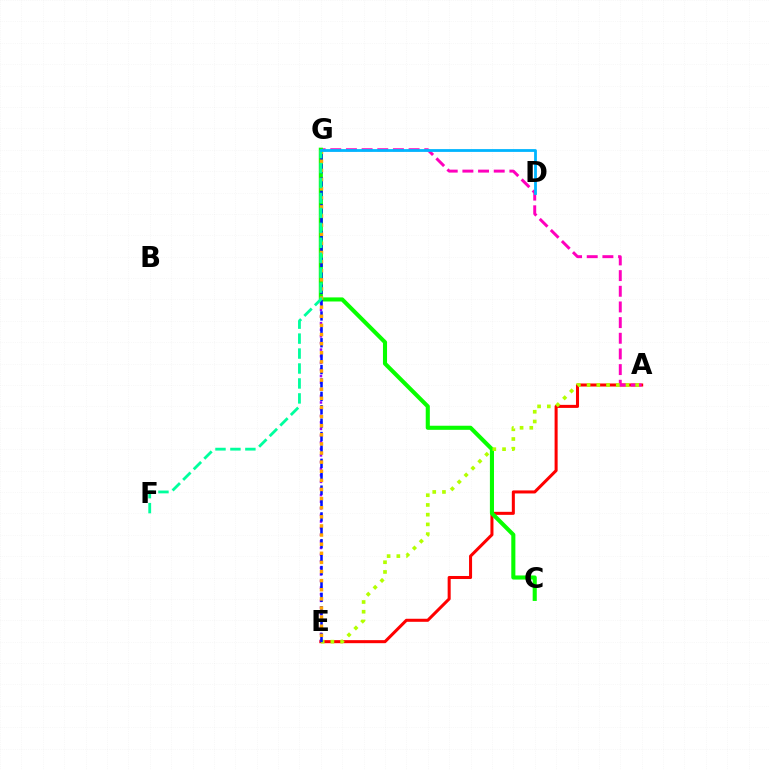{('A', 'E'): [{'color': '#ff0000', 'line_style': 'solid', 'thickness': 2.19}, {'color': '#b3ff00', 'line_style': 'dotted', 'thickness': 2.64}], ('A', 'G'): [{'color': '#ff00bd', 'line_style': 'dashed', 'thickness': 2.13}], ('E', 'G'): [{'color': '#9b00ff', 'line_style': 'dotted', 'thickness': 1.8}, {'color': '#0010ff', 'line_style': 'dashed', 'thickness': 1.82}, {'color': '#ffa500', 'line_style': 'dotted', 'thickness': 2.48}], ('C', 'G'): [{'color': '#08ff00', 'line_style': 'solid', 'thickness': 2.94}], ('F', 'G'): [{'color': '#00ff9d', 'line_style': 'dashed', 'thickness': 2.03}], ('D', 'G'): [{'color': '#00b5ff', 'line_style': 'solid', 'thickness': 2.01}]}